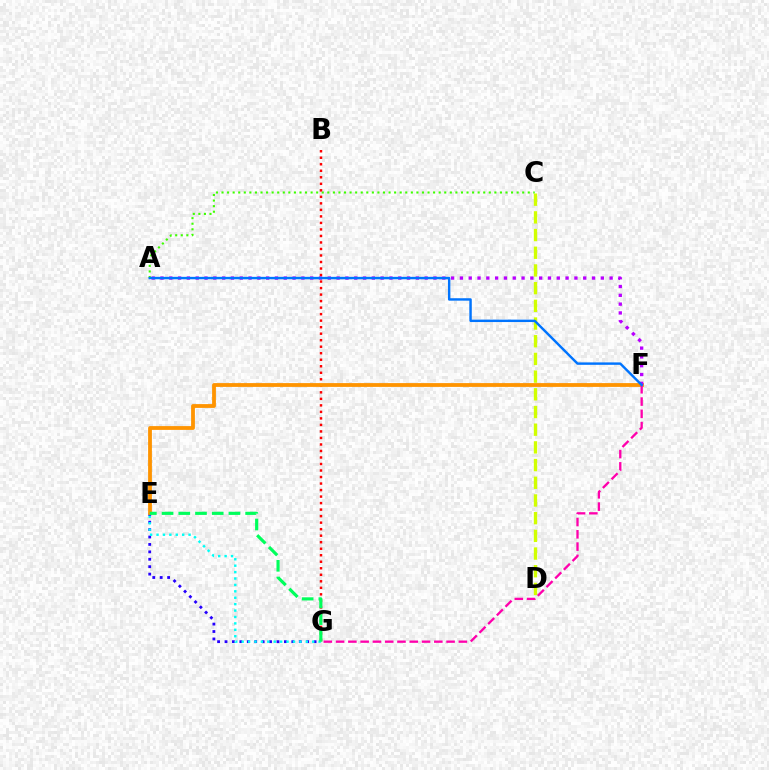{('E', 'G'): [{'color': '#2500ff', 'line_style': 'dotted', 'thickness': 2.02}, {'color': '#00fff6', 'line_style': 'dotted', 'thickness': 1.74}, {'color': '#00ff5c', 'line_style': 'dashed', 'thickness': 2.27}], ('A', 'C'): [{'color': '#3dff00', 'line_style': 'dotted', 'thickness': 1.51}], ('B', 'G'): [{'color': '#ff0000', 'line_style': 'dotted', 'thickness': 1.77}], ('E', 'F'): [{'color': '#ff9400', 'line_style': 'solid', 'thickness': 2.73}], ('C', 'D'): [{'color': '#d1ff00', 'line_style': 'dashed', 'thickness': 2.4}], ('A', 'F'): [{'color': '#b900ff', 'line_style': 'dotted', 'thickness': 2.39}, {'color': '#0074ff', 'line_style': 'solid', 'thickness': 1.74}], ('F', 'G'): [{'color': '#ff00ac', 'line_style': 'dashed', 'thickness': 1.67}]}